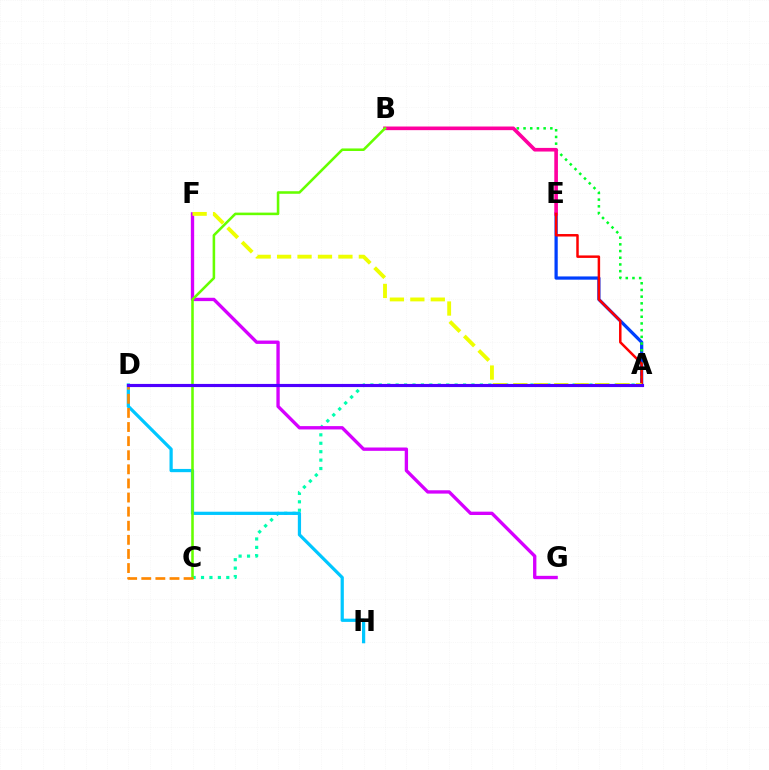{('A', 'E'): [{'color': '#003fff', 'line_style': 'solid', 'thickness': 2.33}, {'color': '#ff0000', 'line_style': 'solid', 'thickness': 1.79}], ('A', 'B'): [{'color': '#00ff27', 'line_style': 'dotted', 'thickness': 1.82}], ('B', 'E'): [{'color': '#ff00a0', 'line_style': 'solid', 'thickness': 2.62}], ('A', 'C'): [{'color': '#00ffaf', 'line_style': 'dotted', 'thickness': 2.29}], ('F', 'G'): [{'color': '#d600ff', 'line_style': 'solid', 'thickness': 2.4}], ('D', 'H'): [{'color': '#00c7ff', 'line_style': 'solid', 'thickness': 2.32}], ('B', 'C'): [{'color': '#66ff00', 'line_style': 'solid', 'thickness': 1.84}], ('A', 'F'): [{'color': '#eeff00', 'line_style': 'dashed', 'thickness': 2.78}], ('C', 'D'): [{'color': '#ff8800', 'line_style': 'dashed', 'thickness': 1.92}], ('A', 'D'): [{'color': '#4f00ff', 'line_style': 'solid', 'thickness': 2.26}]}